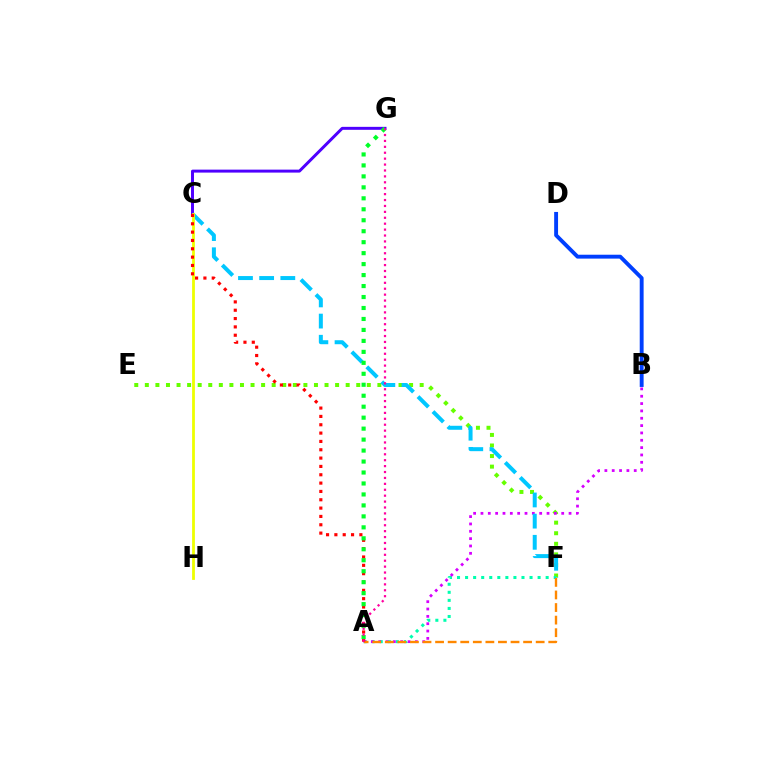{('E', 'F'): [{'color': '#66ff00', 'line_style': 'dotted', 'thickness': 2.87}], ('A', 'F'): [{'color': '#00ffaf', 'line_style': 'dotted', 'thickness': 2.19}, {'color': '#ff8800', 'line_style': 'dashed', 'thickness': 1.71}], ('A', 'B'): [{'color': '#d600ff', 'line_style': 'dotted', 'thickness': 1.99}], ('C', 'G'): [{'color': '#4f00ff', 'line_style': 'solid', 'thickness': 2.14}], ('C', 'F'): [{'color': '#00c7ff', 'line_style': 'dashed', 'thickness': 2.88}], ('C', 'H'): [{'color': '#eeff00', 'line_style': 'solid', 'thickness': 2.01}], ('B', 'D'): [{'color': '#003fff', 'line_style': 'solid', 'thickness': 2.8}], ('A', 'C'): [{'color': '#ff0000', 'line_style': 'dotted', 'thickness': 2.26}], ('A', 'G'): [{'color': '#00ff27', 'line_style': 'dotted', 'thickness': 2.98}, {'color': '#ff00a0', 'line_style': 'dotted', 'thickness': 1.61}]}